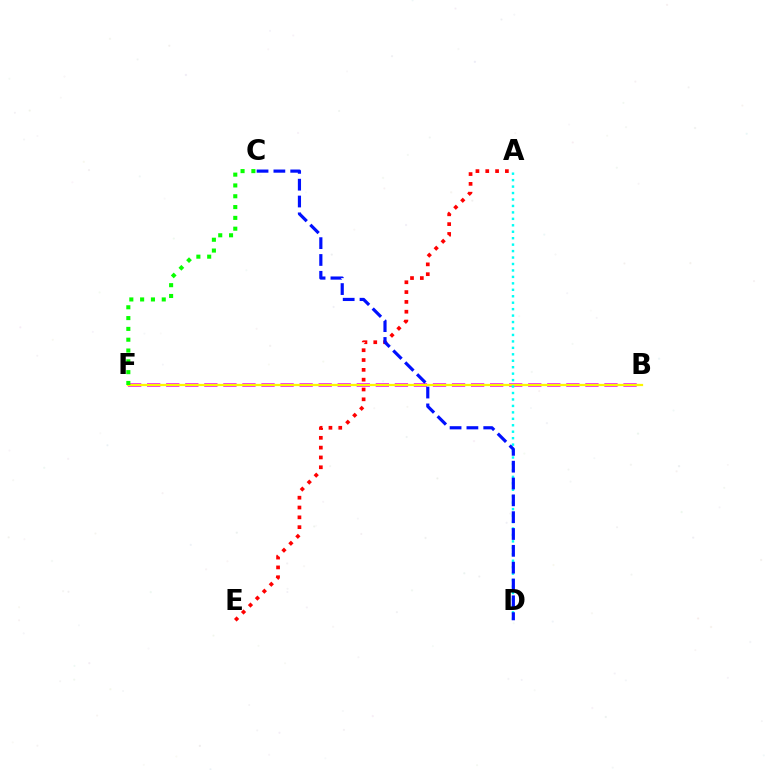{('B', 'F'): [{'color': '#ee00ff', 'line_style': 'dashed', 'thickness': 2.59}, {'color': '#fcf500', 'line_style': 'solid', 'thickness': 1.62}], ('A', 'E'): [{'color': '#ff0000', 'line_style': 'dotted', 'thickness': 2.67}], ('A', 'D'): [{'color': '#00fff6', 'line_style': 'dotted', 'thickness': 1.75}], ('C', 'D'): [{'color': '#0010ff', 'line_style': 'dashed', 'thickness': 2.29}], ('C', 'F'): [{'color': '#08ff00', 'line_style': 'dotted', 'thickness': 2.94}]}